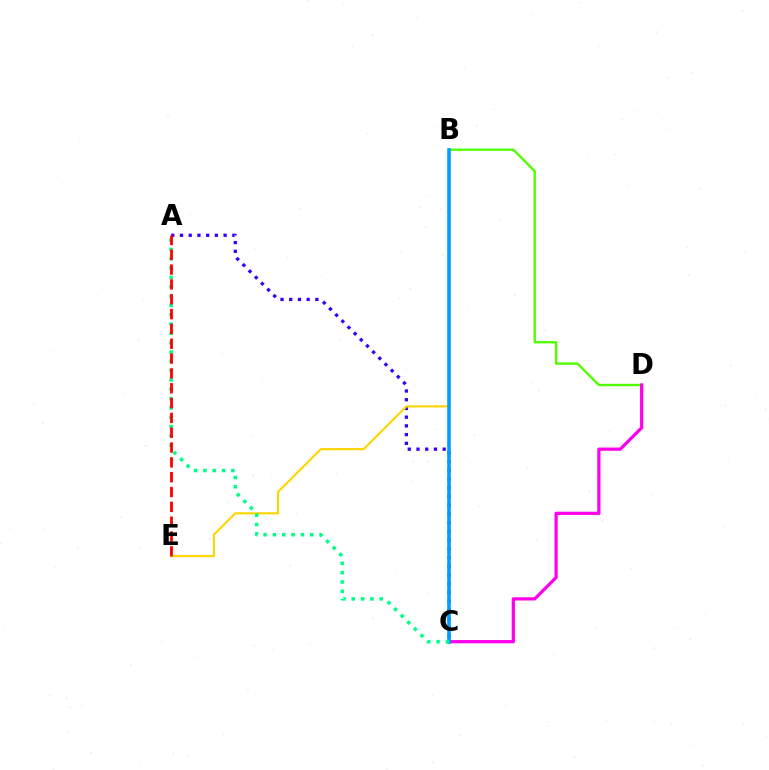{('B', 'D'): [{'color': '#4fff00', 'line_style': 'solid', 'thickness': 1.7}], ('A', 'C'): [{'color': '#3700ff', 'line_style': 'dotted', 'thickness': 2.37}, {'color': '#00ff86', 'line_style': 'dotted', 'thickness': 2.53}], ('C', 'D'): [{'color': '#ff00ed', 'line_style': 'solid', 'thickness': 2.33}], ('B', 'E'): [{'color': '#ffd500', 'line_style': 'solid', 'thickness': 1.54}], ('B', 'C'): [{'color': '#009eff', 'line_style': 'solid', 'thickness': 2.58}], ('A', 'E'): [{'color': '#ff0000', 'line_style': 'dashed', 'thickness': 2.01}]}